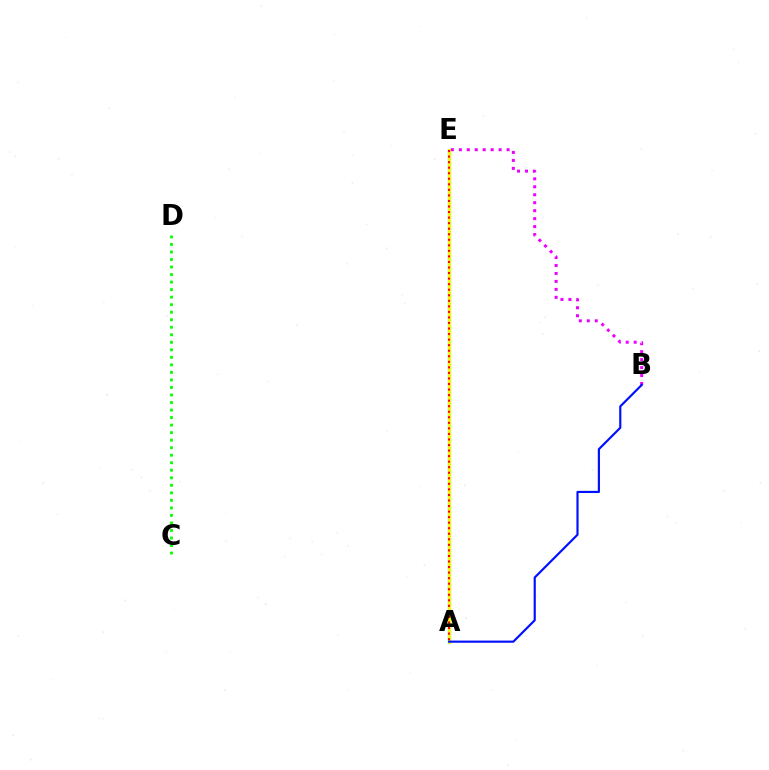{('A', 'E'): [{'color': '#00fff6', 'line_style': 'solid', 'thickness': 2.39}, {'color': '#fcf500', 'line_style': 'solid', 'thickness': 2.17}, {'color': '#ff0000', 'line_style': 'dotted', 'thickness': 1.51}], ('B', 'E'): [{'color': '#ee00ff', 'line_style': 'dotted', 'thickness': 2.16}], ('C', 'D'): [{'color': '#08ff00', 'line_style': 'dotted', 'thickness': 2.05}], ('A', 'B'): [{'color': '#0010ff', 'line_style': 'solid', 'thickness': 1.56}]}